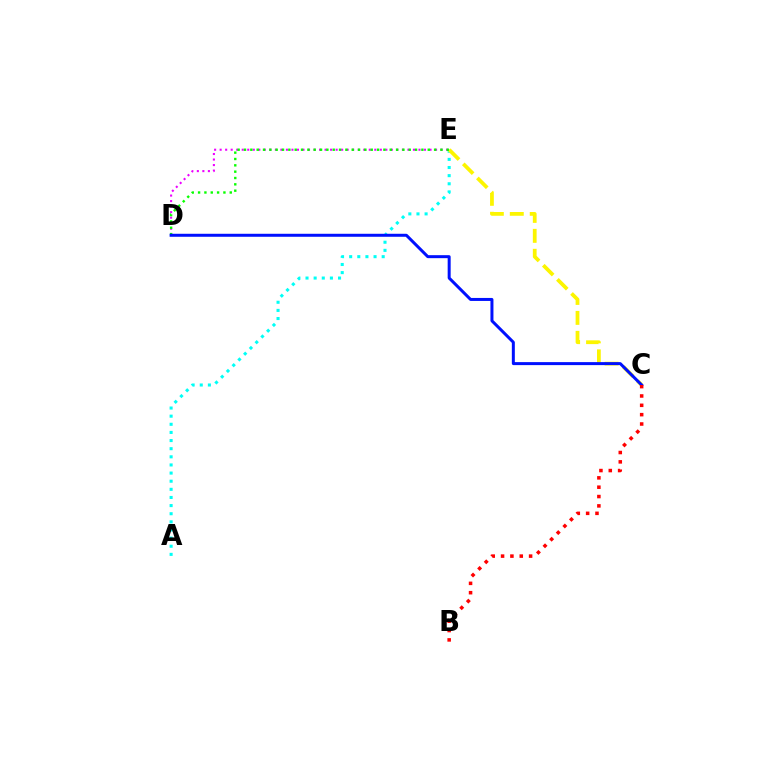{('A', 'E'): [{'color': '#00fff6', 'line_style': 'dotted', 'thickness': 2.21}], ('C', 'E'): [{'color': '#fcf500', 'line_style': 'dashed', 'thickness': 2.71}], ('D', 'E'): [{'color': '#ee00ff', 'line_style': 'dotted', 'thickness': 1.5}, {'color': '#08ff00', 'line_style': 'dotted', 'thickness': 1.72}], ('C', 'D'): [{'color': '#0010ff', 'line_style': 'solid', 'thickness': 2.16}], ('B', 'C'): [{'color': '#ff0000', 'line_style': 'dotted', 'thickness': 2.54}]}